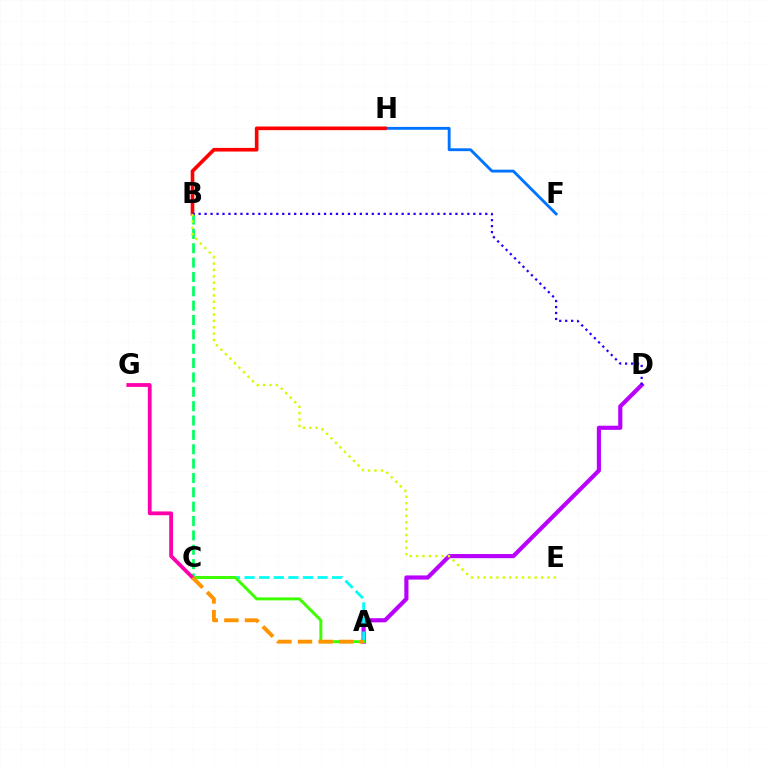{('A', 'D'): [{'color': '#b900ff', 'line_style': 'solid', 'thickness': 2.98}], ('F', 'H'): [{'color': '#0074ff', 'line_style': 'solid', 'thickness': 2.06}], ('A', 'C'): [{'color': '#00fff6', 'line_style': 'dashed', 'thickness': 1.98}, {'color': '#3dff00', 'line_style': 'solid', 'thickness': 2.12}, {'color': '#ff9400', 'line_style': 'dashed', 'thickness': 2.8}], ('B', 'C'): [{'color': '#00ff5c', 'line_style': 'dashed', 'thickness': 1.95}], ('B', 'H'): [{'color': '#ff0000', 'line_style': 'solid', 'thickness': 2.62}], ('C', 'G'): [{'color': '#ff00ac', 'line_style': 'solid', 'thickness': 2.74}], ('B', 'D'): [{'color': '#2500ff', 'line_style': 'dotted', 'thickness': 1.62}], ('B', 'E'): [{'color': '#d1ff00', 'line_style': 'dotted', 'thickness': 1.73}]}